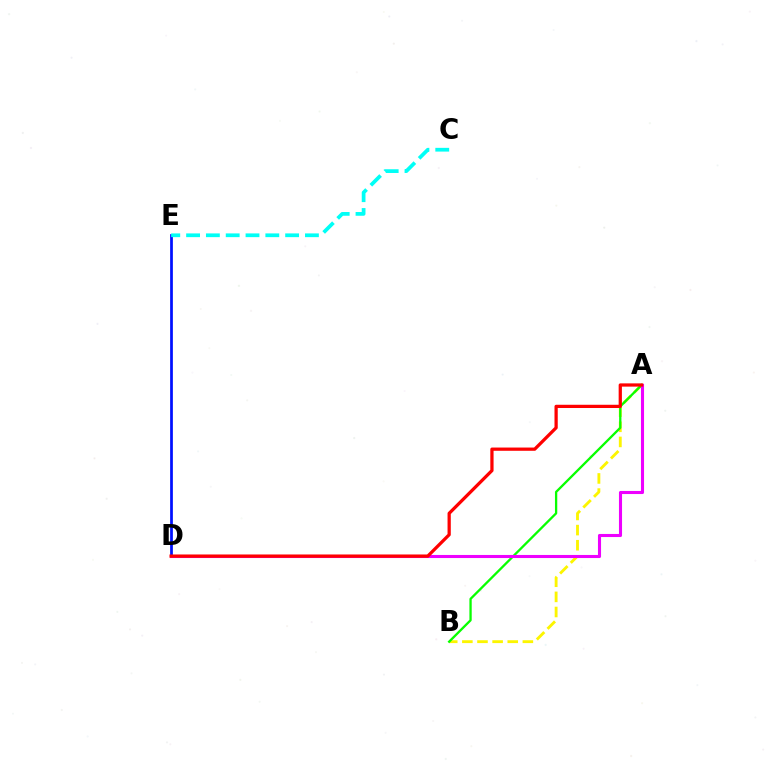{('A', 'B'): [{'color': '#fcf500', 'line_style': 'dashed', 'thickness': 2.05}, {'color': '#08ff00', 'line_style': 'solid', 'thickness': 1.66}], ('D', 'E'): [{'color': '#0010ff', 'line_style': 'solid', 'thickness': 1.98}], ('A', 'D'): [{'color': '#ee00ff', 'line_style': 'solid', 'thickness': 2.22}, {'color': '#ff0000', 'line_style': 'solid', 'thickness': 2.34}], ('C', 'E'): [{'color': '#00fff6', 'line_style': 'dashed', 'thickness': 2.69}]}